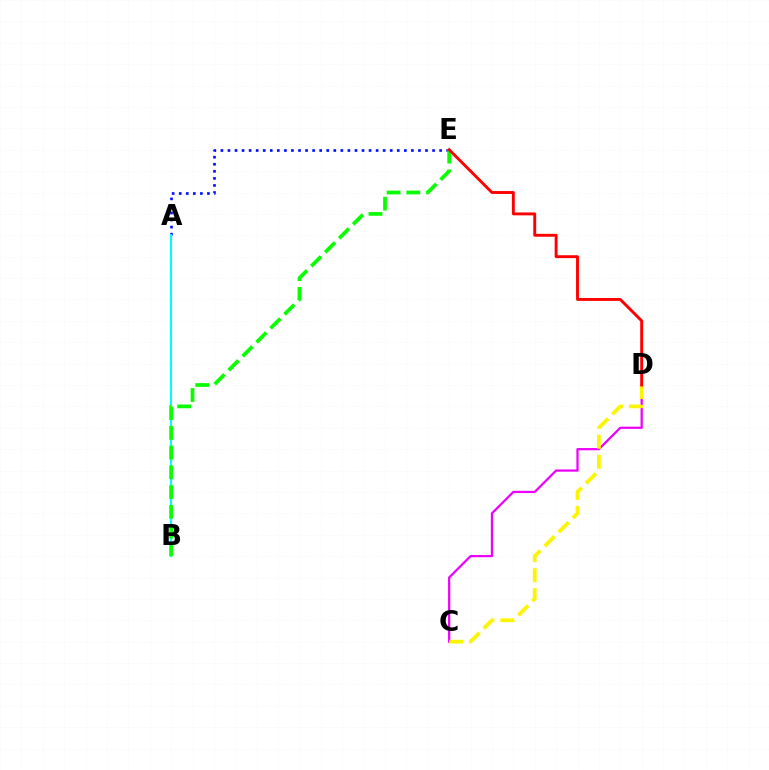{('C', 'D'): [{'color': '#ee00ff', 'line_style': 'solid', 'thickness': 1.61}, {'color': '#fcf500', 'line_style': 'dashed', 'thickness': 2.72}], ('A', 'E'): [{'color': '#0010ff', 'line_style': 'dotted', 'thickness': 1.92}], ('A', 'B'): [{'color': '#00fff6', 'line_style': 'solid', 'thickness': 1.53}], ('B', 'E'): [{'color': '#08ff00', 'line_style': 'dashed', 'thickness': 2.68}], ('D', 'E'): [{'color': '#ff0000', 'line_style': 'solid', 'thickness': 2.08}]}